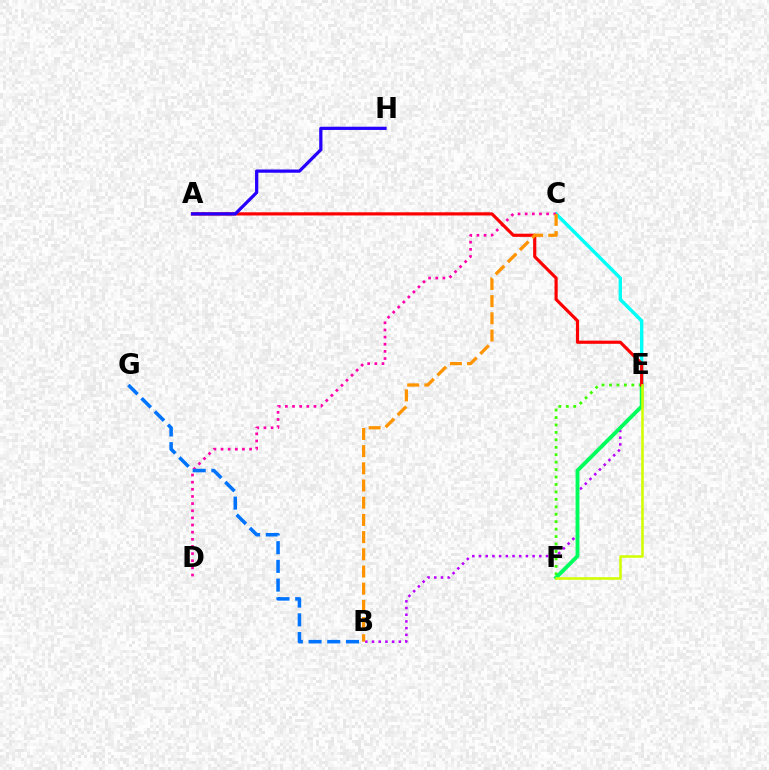{('C', 'E'): [{'color': '#00fff6', 'line_style': 'solid', 'thickness': 2.44}], ('E', 'F'): [{'color': '#3dff00', 'line_style': 'dotted', 'thickness': 2.02}, {'color': '#00ff5c', 'line_style': 'solid', 'thickness': 2.77}, {'color': '#d1ff00', 'line_style': 'solid', 'thickness': 1.84}], ('B', 'E'): [{'color': '#b900ff', 'line_style': 'dotted', 'thickness': 1.82}], ('C', 'D'): [{'color': '#ff00ac', 'line_style': 'dotted', 'thickness': 1.94}], ('B', 'G'): [{'color': '#0074ff', 'line_style': 'dashed', 'thickness': 2.54}], ('A', 'E'): [{'color': '#ff0000', 'line_style': 'solid', 'thickness': 2.28}], ('B', 'C'): [{'color': '#ff9400', 'line_style': 'dashed', 'thickness': 2.34}], ('A', 'H'): [{'color': '#2500ff', 'line_style': 'solid', 'thickness': 2.33}]}